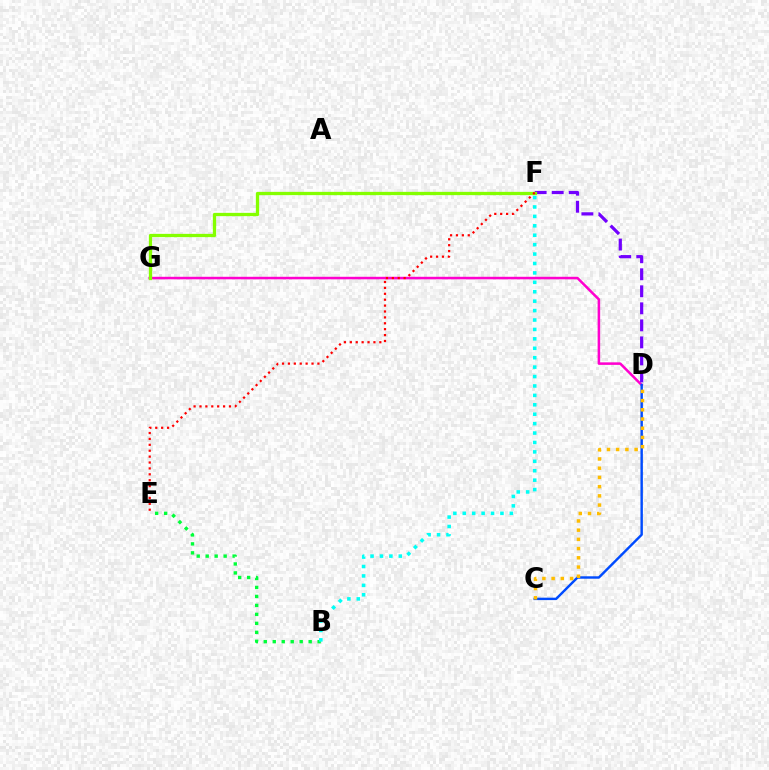{('D', 'G'): [{'color': '#ff00cf', 'line_style': 'solid', 'thickness': 1.83}], ('D', 'F'): [{'color': '#7200ff', 'line_style': 'dashed', 'thickness': 2.31}], ('B', 'E'): [{'color': '#00ff39', 'line_style': 'dotted', 'thickness': 2.44}], ('C', 'D'): [{'color': '#004bff', 'line_style': 'solid', 'thickness': 1.75}, {'color': '#ffbd00', 'line_style': 'dotted', 'thickness': 2.5}], ('F', 'G'): [{'color': '#84ff00', 'line_style': 'solid', 'thickness': 2.36}], ('E', 'F'): [{'color': '#ff0000', 'line_style': 'dotted', 'thickness': 1.6}], ('B', 'F'): [{'color': '#00fff6', 'line_style': 'dotted', 'thickness': 2.56}]}